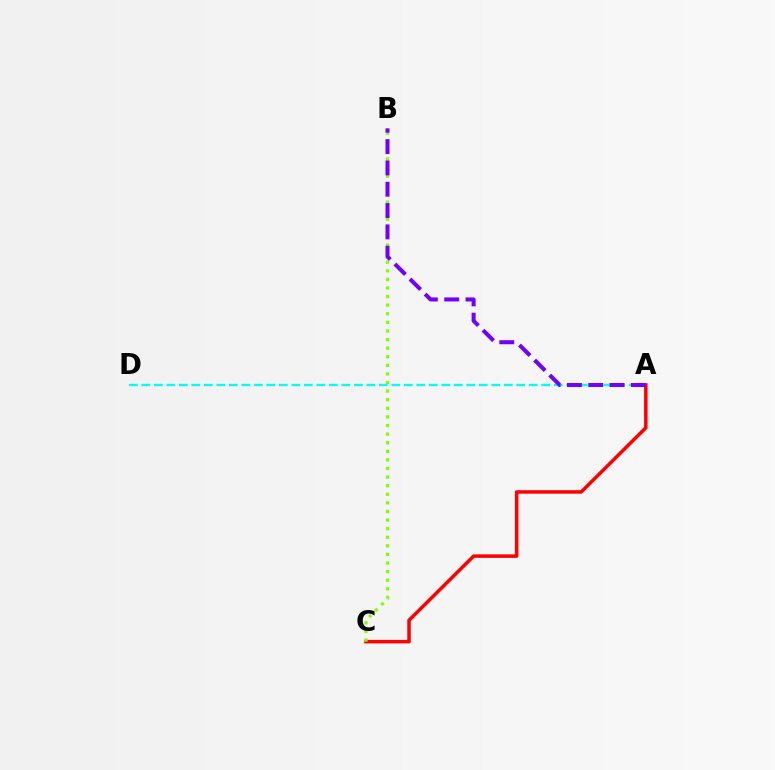{('A', 'D'): [{'color': '#00fff6', 'line_style': 'dashed', 'thickness': 1.7}], ('A', 'C'): [{'color': '#ff0000', 'line_style': 'solid', 'thickness': 2.53}], ('B', 'C'): [{'color': '#84ff00', 'line_style': 'dotted', 'thickness': 2.34}], ('A', 'B'): [{'color': '#7200ff', 'line_style': 'dashed', 'thickness': 2.9}]}